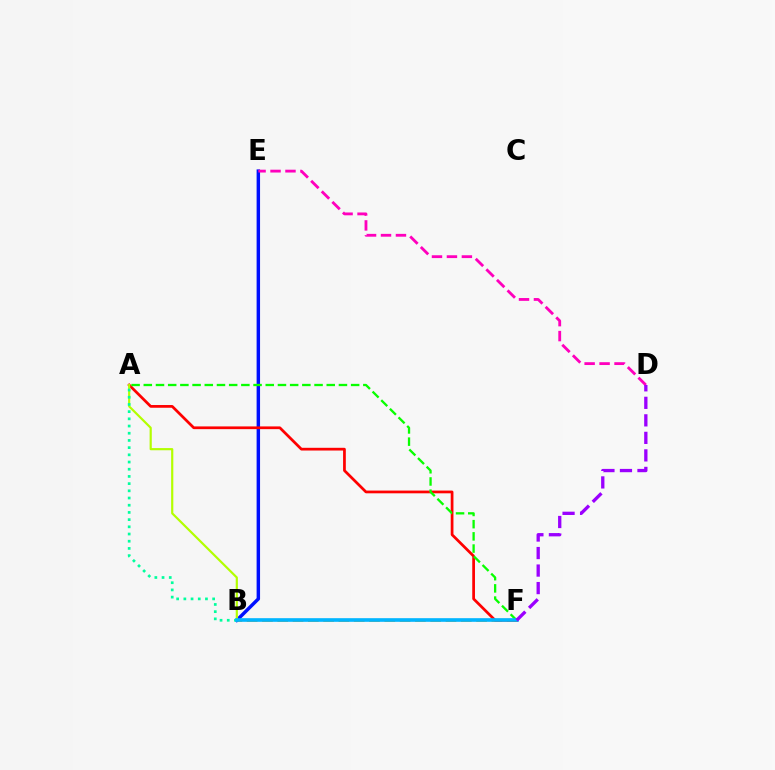{('B', 'F'): [{'color': '#ffa500', 'line_style': 'dashed', 'thickness': 2.08}, {'color': '#00b5ff', 'line_style': 'solid', 'thickness': 2.62}], ('B', 'E'): [{'color': '#0010ff', 'line_style': 'solid', 'thickness': 2.48}], ('A', 'F'): [{'color': '#ff0000', 'line_style': 'solid', 'thickness': 1.97}, {'color': '#08ff00', 'line_style': 'dashed', 'thickness': 1.66}], ('A', 'B'): [{'color': '#b3ff00', 'line_style': 'solid', 'thickness': 1.57}, {'color': '#00ff9d', 'line_style': 'dotted', 'thickness': 1.96}], ('D', 'E'): [{'color': '#ff00bd', 'line_style': 'dashed', 'thickness': 2.03}], ('D', 'F'): [{'color': '#9b00ff', 'line_style': 'dashed', 'thickness': 2.38}]}